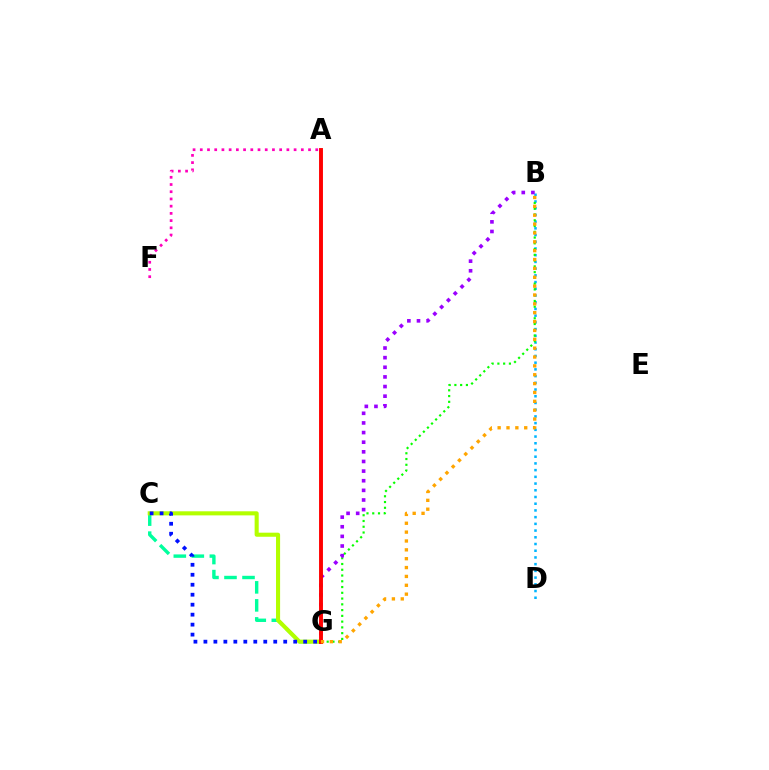{('C', 'G'): [{'color': '#00ff9d', 'line_style': 'dashed', 'thickness': 2.45}, {'color': '#b3ff00', 'line_style': 'solid', 'thickness': 2.94}, {'color': '#0010ff', 'line_style': 'dotted', 'thickness': 2.71}], ('A', 'F'): [{'color': '#ff00bd', 'line_style': 'dotted', 'thickness': 1.96}], ('B', 'D'): [{'color': '#00b5ff', 'line_style': 'dotted', 'thickness': 1.82}], ('B', 'G'): [{'color': '#08ff00', 'line_style': 'dotted', 'thickness': 1.57}, {'color': '#9b00ff', 'line_style': 'dotted', 'thickness': 2.62}, {'color': '#ffa500', 'line_style': 'dotted', 'thickness': 2.41}], ('A', 'G'): [{'color': '#ff0000', 'line_style': 'solid', 'thickness': 2.81}]}